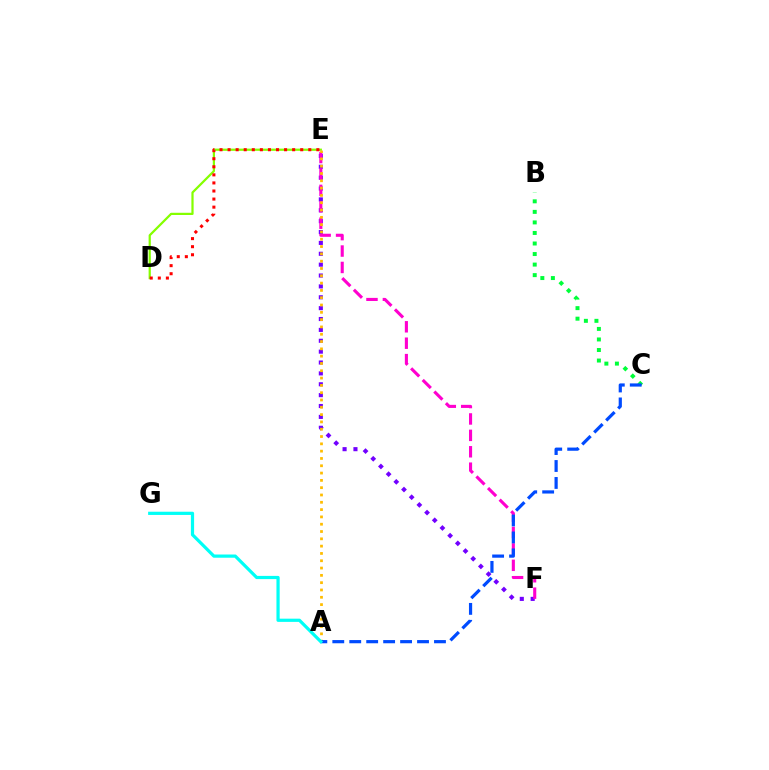{('D', 'E'): [{'color': '#84ff00', 'line_style': 'solid', 'thickness': 1.6}, {'color': '#ff0000', 'line_style': 'dotted', 'thickness': 2.19}], ('E', 'F'): [{'color': '#7200ff', 'line_style': 'dotted', 'thickness': 2.95}, {'color': '#ff00cf', 'line_style': 'dashed', 'thickness': 2.23}], ('B', 'C'): [{'color': '#00ff39', 'line_style': 'dotted', 'thickness': 2.86}], ('A', 'E'): [{'color': '#ffbd00', 'line_style': 'dotted', 'thickness': 1.99}], ('A', 'C'): [{'color': '#004bff', 'line_style': 'dashed', 'thickness': 2.3}], ('A', 'G'): [{'color': '#00fff6', 'line_style': 'solid', 'thickness': 2.31}]}